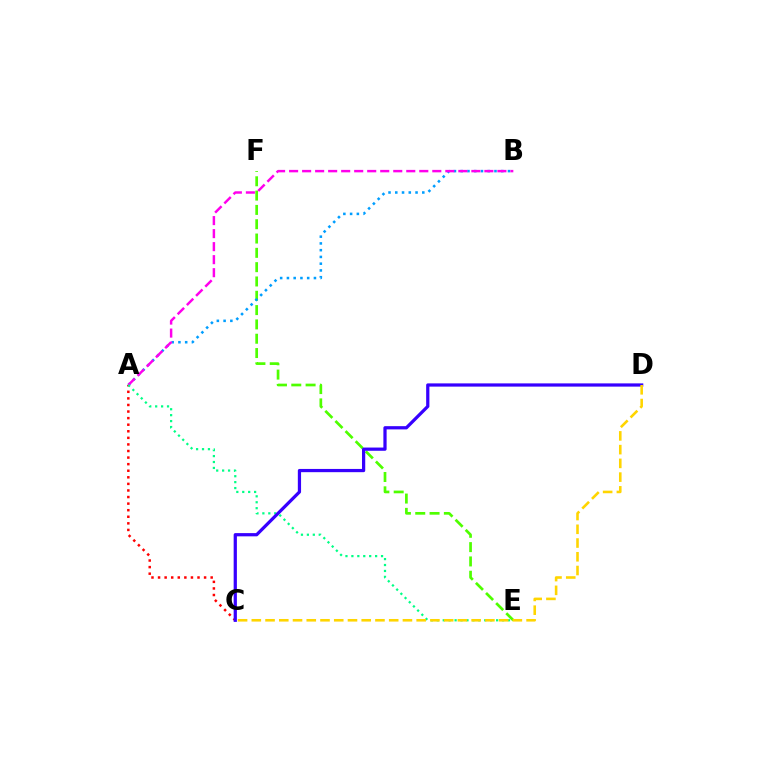{('E', 'F'): [{'color': '#4fff00', 'line_style': 'dashed', 'thickness': 1.94}], ('A', 'C'): [{'color': '#ff0000', 'line_style': 'dotted', 'thickness': 1.79}], ('A', 'B'): [{'color': '#009eff', 'line_style': 'dotted', 'thickness': 1.84}, {'color': '#ff00ed', 'line_style': 'dashed', 'thickness': 1.77}], ('A', 'E'): [{'color': '#00ff86', 'line_style': 'dotted', 'thickness': 1.61}], ('C', 'D'): [{'color': '#3700ff', 'line_style': 'solid', 'thickness': 2.33}, {'color': '#ffd500', 'line_style': 'dashed', 'thickness': 1.87}]}